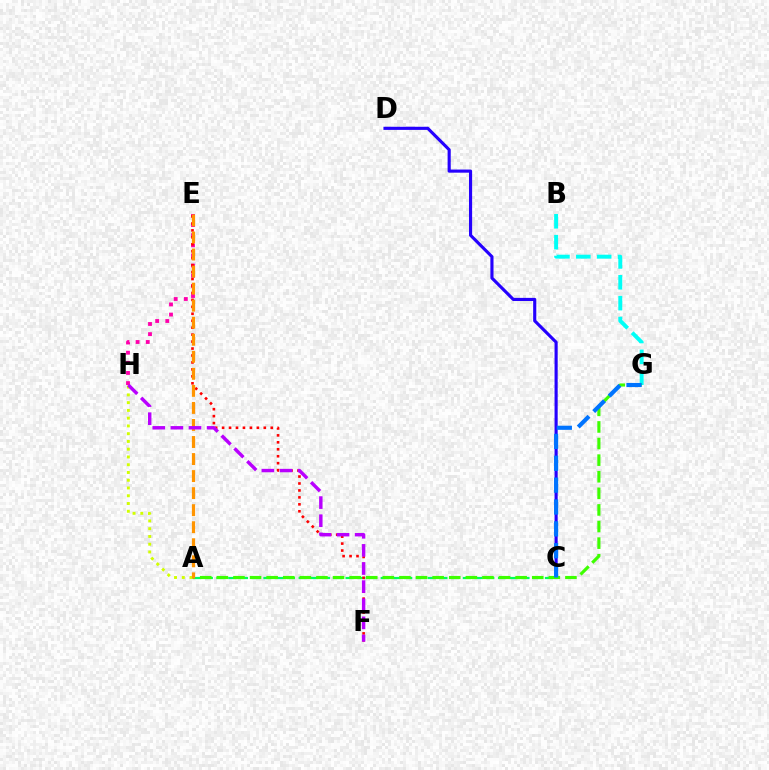{('A', 'C'): [{'color': '#00ff5c', 'line_style': 'dashed', 'thickness': 1.59}], ('E', 'H'): [{'color': '#ff00ac', 'line_style': 'dotted', 'thickness': 2.75}], ('E', 'F'): [{'color': '#ff0000', 'line_style': 'dotted', 'thickness': 1.89}], ('B', 'G'): [{'color': '#00fff6', 'line_style': 'dashed', 'thickness': 2.83}], ('C', 'D'): [{'color': '#2500ff', 'line_style': 'solid', 'thickness': 2.25}], ('A', 'H'): [{'color': '#d1ff00', 'line_style': 'dotted', 'thickness': 2.11}], ('A', 'G'): [{'color': '#3dff00', 'line_style': 'dashed', 'thickness': 2.25}], ('A', 'E'): [{'color': '#ff9400', 'line_style': 'dashed', 'thickness': 2.32}], ('C', 'G'): [{'color': '#0074ff', 'line_style': 'dashed', 'thickness': 2.97}], ('F', 'H'): [{'color': '#b900ff', 'line_style': 'dashed', 'thickness': 2.46}]}